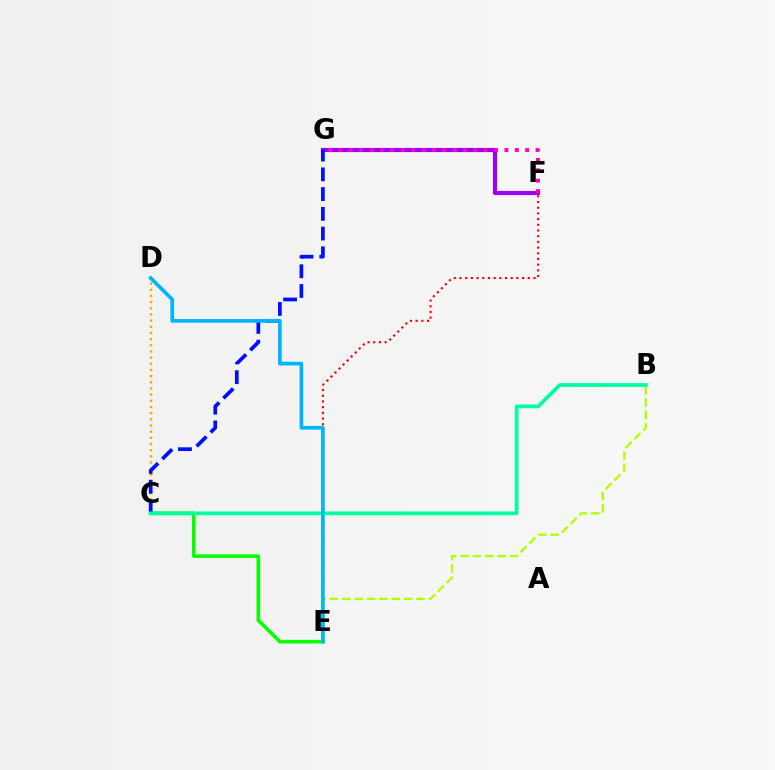{('E', 'F'): [{'color': '#ff0000', 'line_style': 'dotted', 'thickness': 1.55}], ('F', 'G'): [{'color': '#9b00ff', 'line_style': 'solid', 'thickness': 3.0}, {'color': '#ff00bd', 'line_style': 'dotted', 'thickness': 2.82}], ('C', 'D'): [{'color': '#ffa500', 'line_style': 'dotted', 'thickness': 1.68}], ('B', 'E'): [{'color': '#b3ff00', 'line_style': 'dashed', 'thickness': 1.68}], ('C', 'E'): [{'color': '#08ff00', 'line_style': 'solid', 'thickness': 2.58}], ('C', 'G'): [{'color': '#0010ff', 'line_style': 'dashed', 'thickness': 2.68}], ('B', 'C'): [{'color': '#00ff9d', 'line_style': 'solid', 'thickness': 2.7}], ('D', 'E'): [{'color': '#00b5ff', 'line_style': 'solid', 'thickness': 2.65}]}